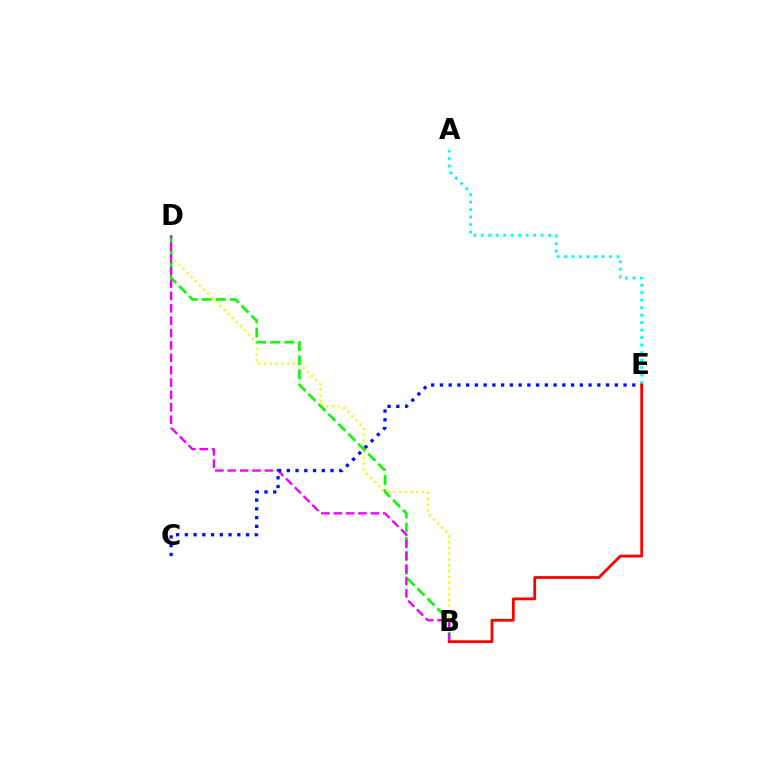{('B', 'D'): [{'color': '#fcf500', 'line_style': 'dotted', 'thickness': 1.57}, {'color': '#08ff00', 'line_style': 'dashed', 'thickness': 1.92}, {'color': '#ee00ff', 'line_style': 'dashed', 'thickness': 1.68}], ('A', 'E'): [{'color': '#00fff6', 'line_style': 'dotted', 'thickness': 2.03}], ('B', 'E'): [{'color': '#ff0000', 'line_style': 'solid', 'thickness': 2.0}], ('C', 'E'): [{'color': '#0010ff', 'line_style': 'dotted', 'thickness': 2.38}]}